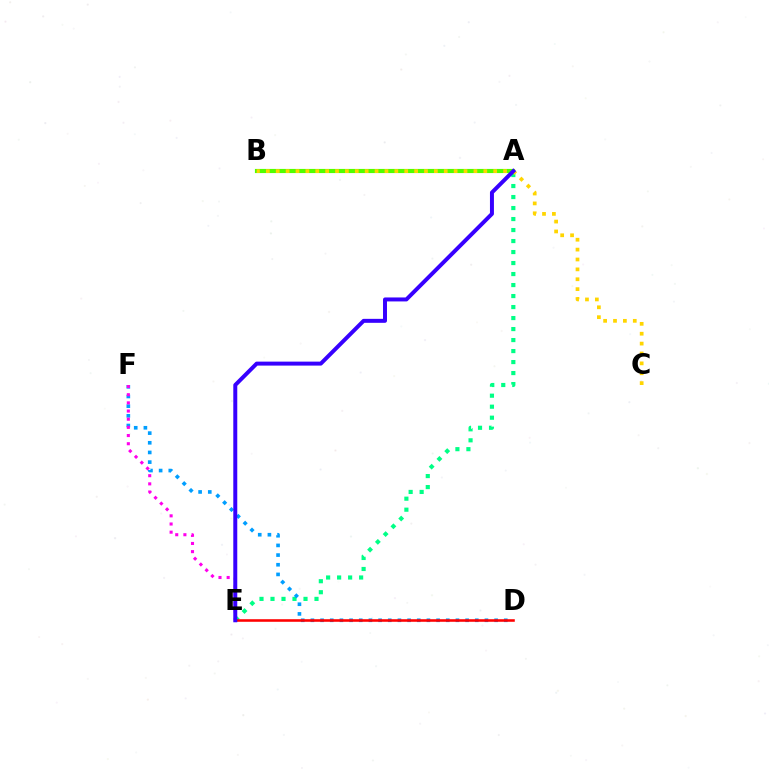{('A', 'B'): [{'color': '#4fff00', 'line_style': 'solid', 'thickness': 2.99}], ('A', 'E'): [{'color': '#00ff86', 'line_style': 'dotted', 'thickness': 2.99}, {'color': '#3700ff', 'line_style': 'solid', 'thickness': 2.86}], ('D', 'F'): [{'color': '#009eff', 'line_style': 'dotted', 'thickness': 2.63}], ('B', 'C'): [{'color': '#ffd500', 'line_style': 'dotted', 'thickness': 2.69}], ('D', 'E'): [{'color': '#ff0000', 'line_style': 'solid', 'thickness': 1.85}], ('E', 'F'): [{'color': '#ff00ed', 'line_style': 'dotted', 'thickness': 2.22}]}